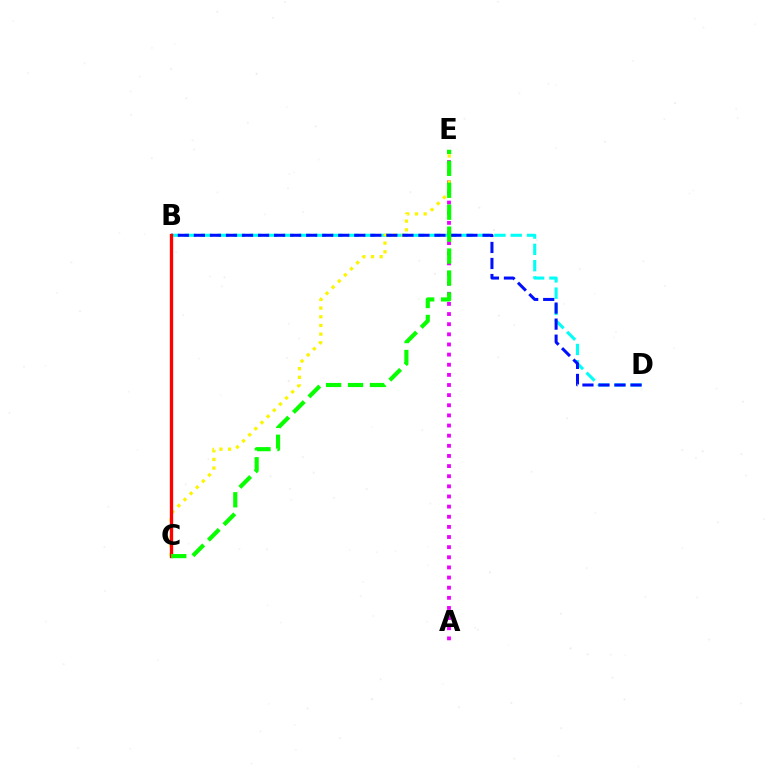{('B', 'D'): [{'color': '#00fff6', 'line_style': 'dashed', 'thickness': 2.21}, {'color': '#0010ff', 'line_style': 'dashed', 'thickness': 2.18}], ('A', 'E'): [{'color': '#ee00ff', 'line_style': 'dotted', 'thickness': 2.75}], ('C', 'E'): [{'color': '#fcf500', 'line_style': 'dotted', 'thickness': 2.36}, {'color': '#08ff00', 'line_style': 'dashed', 'thickness': 2.98}], ('B', 'C'): [{'color': '#ff0000', 'line_style': 'solid', 'thickness': 2.4}]}